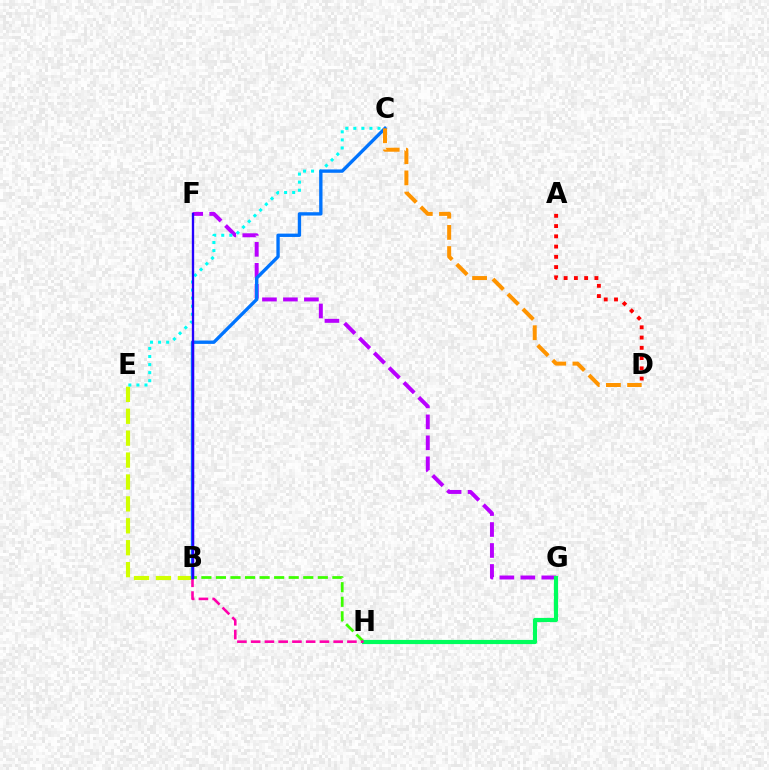{('B', 'E'): [{'color': '#d1ff00', 'line_style': 'dashed', 'thickness': 2.98}], ('F', 'G'): [{'color': '#b900ff', 'line_style': 'dashed', 'thickness': 2.85}], ('A', 'D'): [{'color': '#ff0000', 'line_style': 'dotted', 'thickness': 2.79}], ('B', 'H'): [{'color': '#3dff00', 'line_style': 'dashed', 'thickness': 1.98}, {'color': '#ff00ac', 'line_style': 'dashed', 'thickness': 1.87}], ('G', 'H'): [{'color': '#00ff5c', 'line_style': 'solid', 'thickness': 3.0}], ('C', 'E'): [{'color': '#00fff6', 'line_style': 'dotted', 'thickness': 2.19}], ('B', 'C'): [{'color': '#0074ff', 'line_style': 'solid', 'thickness': 2.41}], ('B', 'F'): [{'color': '#2500ff', 'line_style': 'solid', 'thickness': 1.69}], ('C', 'D'): [{'color': '#ff9400', 'line_style': 'dashed', 'thickness': 2.88}]}